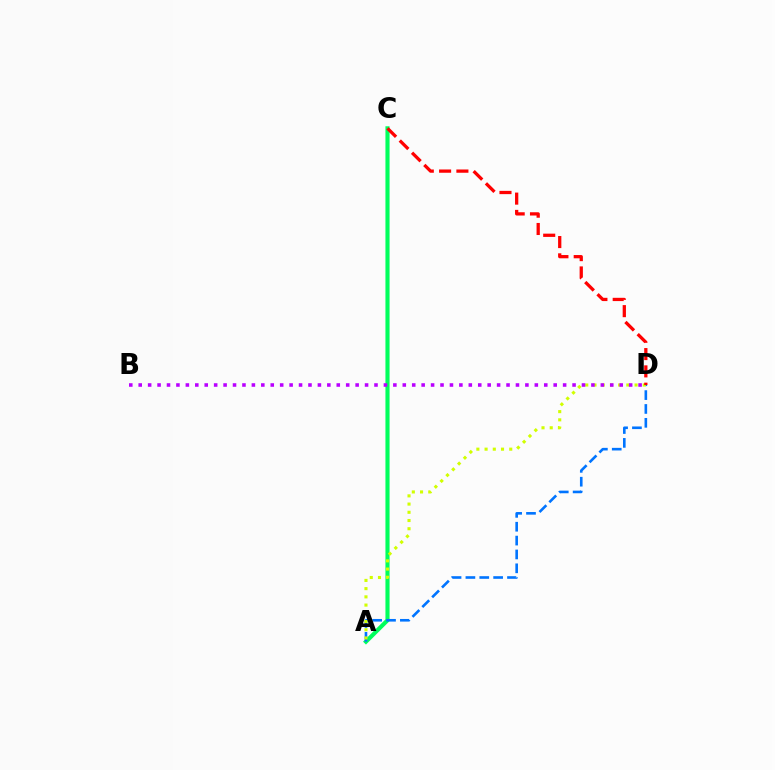{('A', 'C'): [{'color': '#00ff5c', 'line_style': 'solid', 'thickness': 2.97}], ('A', 'D'): [{'color': '#0074ff', 'line_style': 'dashed', 'thickness': 1.88}, {'color': '#d1ff00', 'line_style': 'dotted', 'thickness': 2.23}], ('B', 'D'): [{'color': '#b900ff', 'line_style': 'dotted', 'thickness': 2.56}], ('C', 'D'): [{'color': '#ff0000', 'line_style': 'dashed', 'thickness': 2.35}]}